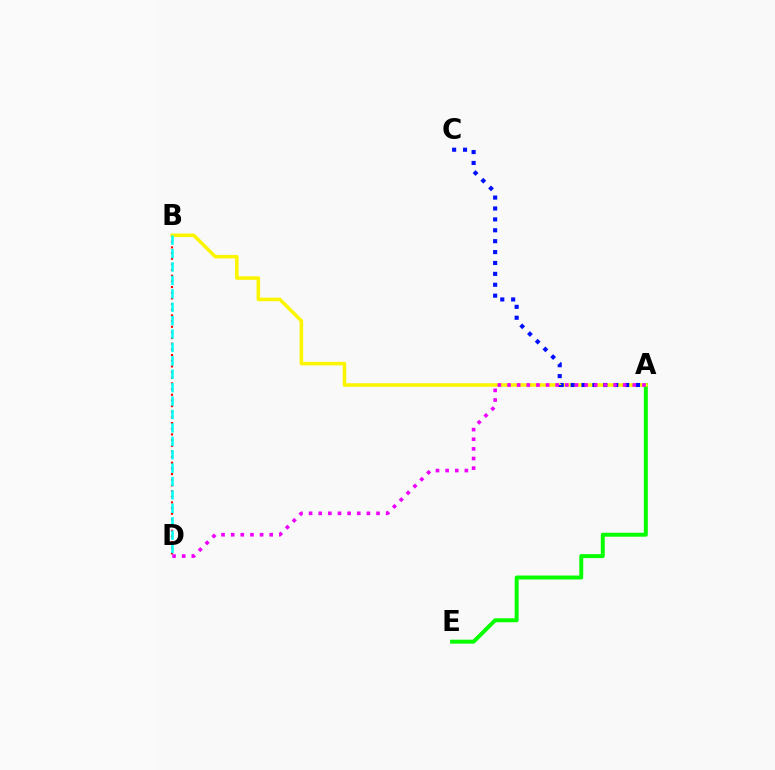{('A', 'E'): [{'color': '#08ff00', 'line_style': 'solid', 'thickness': 2.84}], ('B', 'D'): [{'color': '#ff0000', 'line_style': 'dotted', 'thickness': 1.54}, {'color': '#00fff6', 'line_style': 'dashed', 'thickness': 1.82}], ('A', 'B'): [{'color': '#fcf500', 'line_style': 'solid', 'thickness': 2.54}], ('A', 'C'): [{'color': '#0010ff', 'line_style': 'dotted', 'thickness': 2.96}], ('A', 'D'): [{'color': '#ee00ff', 'line_style': 'dotted', 'thickness': 2.62}]}